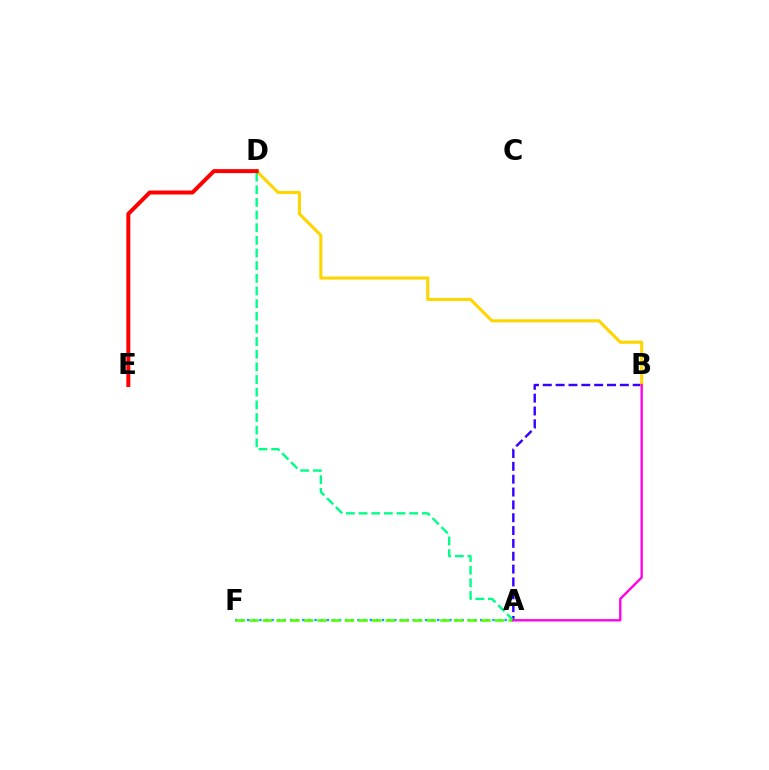{('A', 'F'): [{'color': '#009eff', 'line_style': 'dotted', 'thickness': 1.67}, {'color': '#4fff00', 'line_style': 'dashed', 'thickness': 1.85}], ('A', 'B'): [{'color': '#3700ff', 'line_style': 'dashed', 'thickness': 1.74}, {'color': '#ff00ed', 'line_style': 'solid', 'thickness': 1.69}], ('B', 'D'): [{'color': '#ffd500', 'line_style': 'solid', 'thickness': 2.22}], ('A', 'D'): [{'color': '#00ff86', 'line_style': 'dashed', 'thickness': 1.72}], ('D', 'E'): [{'color': '#ff0000', 'line_style': 'solid', 'thickness': 2.86}]}